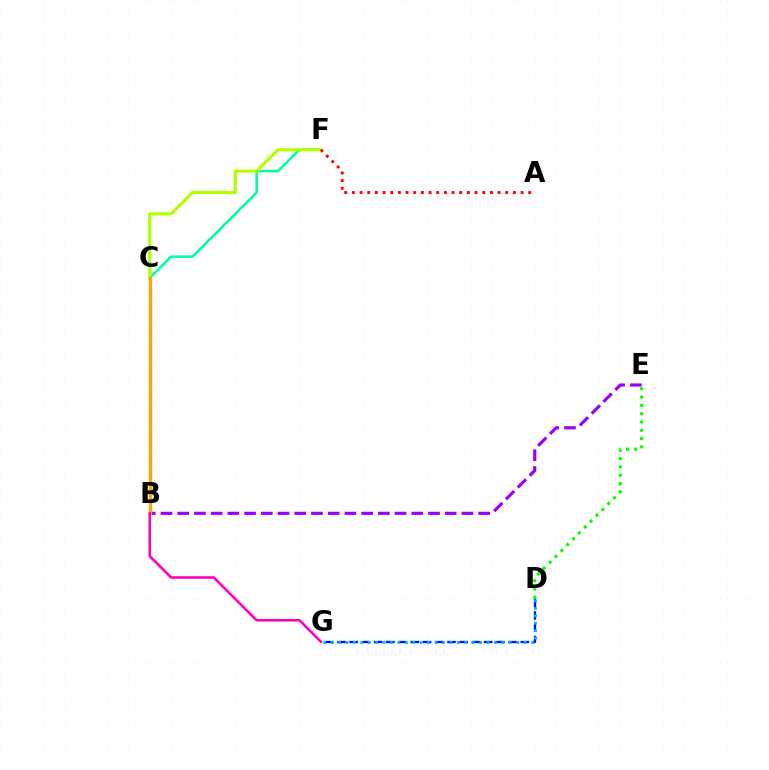{('C', 'F'): [{'color': '#00ff9d', 'line_style': 'solid', 'thickness': 1.81}, {'color': '#b3ff00', 'line_style': 'solid', 'thickness': 2.26}], ('D', 'G'): [{'color': '#0010ff', 'line_style': 'dashed', 'thickness': 1.66}, {'color': '#00b5ff', 'line_style': 'dotted', 'thickness': 2.02}], ('A', 'F'): [{'color': '#ff0000', 'line_style': 'dotted', 'thickness': 2.08}], ('B', 'E'): [{'color': '#9b00ff', 'line_style': 'dashed', 'thickness': 2.27}], ('B', 'C'): [{'color': '#ffa500', 'line_style': 'solid', 'thickness': 2.37}], ('D', 'E'): [{'color': '#08ff00', 'line_style': 'dotted', 'thickness': 2.25}], ('B', 'G'): [{'color': '#ff00bd', 'line_style': 'solid', 'thickness': 1.85}]}